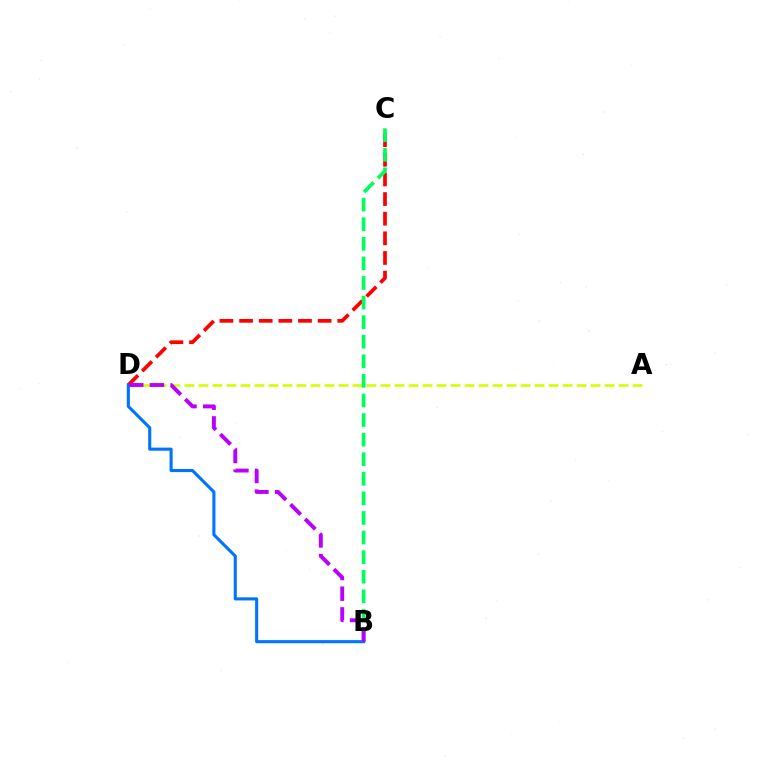{('C', 'D'): [{'color': '#ff0000', 'line_style': 'dashed', 'thickness': 2.67}], ('A', 'D'): [{'color': '#d1ff00', 'line_style': 'dashed', 'thickness': 1.9}], ('B', 'C'): [{'color': '#00ff5c', 'line_style': 'dashed', 'thickness': 2.66}], ('B', 'D'): [{'color': '#0074ff', 'line_style': 'solid', 'thickness': 2.23}, {'color': '#b900ff', 'line_style': 'dashed', 'thickness': 2.81}]}